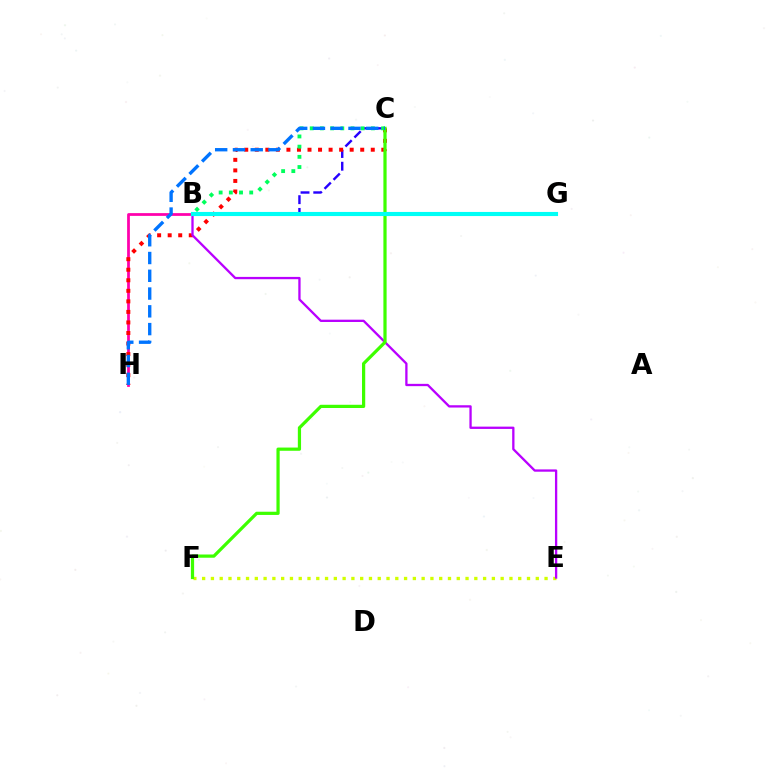{('E', 'F'): [{'color': '#d1ff00', 'line_style': 'dotted', 'thickness': 2.39}], ('B', 'G'): [{'color': '#ff9400', 'line_style': 'dotted', 'thickness': 2.89}, {'color': '#00fff6', 'line_style': 'solid', 'thickness': 2.96}], ('B', 'C'): [{'color': '#2500ff', 'line_style': 'dashed', 'thickness': 1.73}, {'color': '#00ff5c', 'line_style': 'dotted', 'thickness': 2.77}], ('B', 'H'): [{'color': '#ff00ac', 'line_style': 'solid', 'thickness': 1.98}], ('C', 'H'): [{'color': '#ff0000', 'line_style': 'dotted', 'thickness': 2.86}, {'color': '#0074ff', 'line_style': 'dashed', 'thickness': 2.41}], ('B', 'E'): [{'color': '#b900ff', 'line_style': 'solid', 'thickness': 1.66}], ('C', 'F'): [{'color': '#3dff00', 'line_style': 'solid', 'thickness': 2.32}]}